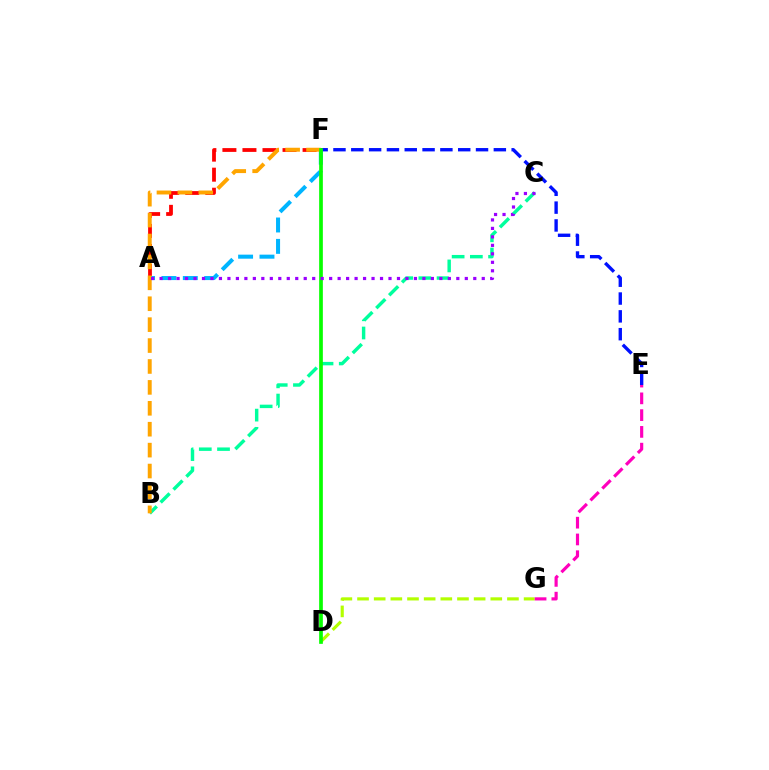{('D', 'G'): [{'color': '#b3ff00', 'line_style': 'dashed', 'thickness': 2.26}], ('E', 'F'): [{'color': '#0010ff', 'line_style': 'dashed', 'thickness': 2.42}], ('E', 'G'): [{'color': '#ff00bd', 'line_style': 'dashed', 'thickness': 2.28}], ('B', 'C'): [{'color': '#00ff9d', 'line_style': 'dashed', 'thickness': 2.48}], ('A', 'F'): [{'color': '#ff0000', 'line_style': 'dashed', 'thickness': 2.72}, {'color': '#00b5ff', 'line_style': 'dashed', 'thickness': 2.9}], ('B', 'F'): [{'color': '#ffa500', 'line_style': 'dashed', 'thickness': 2.84}], ('D', 'F'): [{'color': '#08ff00', 'line_style': 'solid', 'thickness': 2.66}], ('A', 'C'): [{'color': '#9b00ff', 'line_style': 'dotted', 'thickness': 2.3}]}